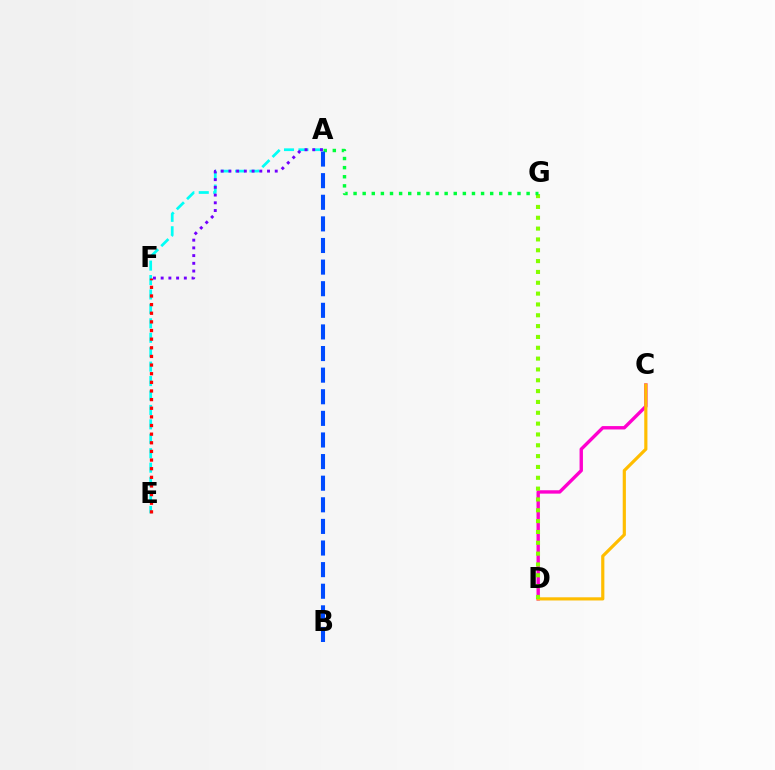{('C', 'D'): [{'color': '#ff00cf', 'line_style': 'solid', 'thickness': 2.43}, {'color': '#ffbd00', 'line_style': 'solid', 'thickness': 2.29}], ('A', 'E'): [{'color': '#00fff6', 'line_style': 'dashed', 'thickness': 1.96}], ('E', 'F'): [{'color': '#ff0000', 'line_style': 'dotted', 'thickness': 2.35}], ('A', 'F'): [{'color': '#7200ff', 'line_style': 'dotted', 'thickness': 2.1}], ('D', 'G'): [{'color': '#84ff00', 'line_style': 'dotted', 'thickness': 2.94}], ('A', 'G'): [{'color': '#00ff39', 'line_style': 'dotted', 'thickness': 2.47}], ('A', 'B'): [{'color': '#004bff', 'line_style': 'dashed', 'thickness': 2.94}]}